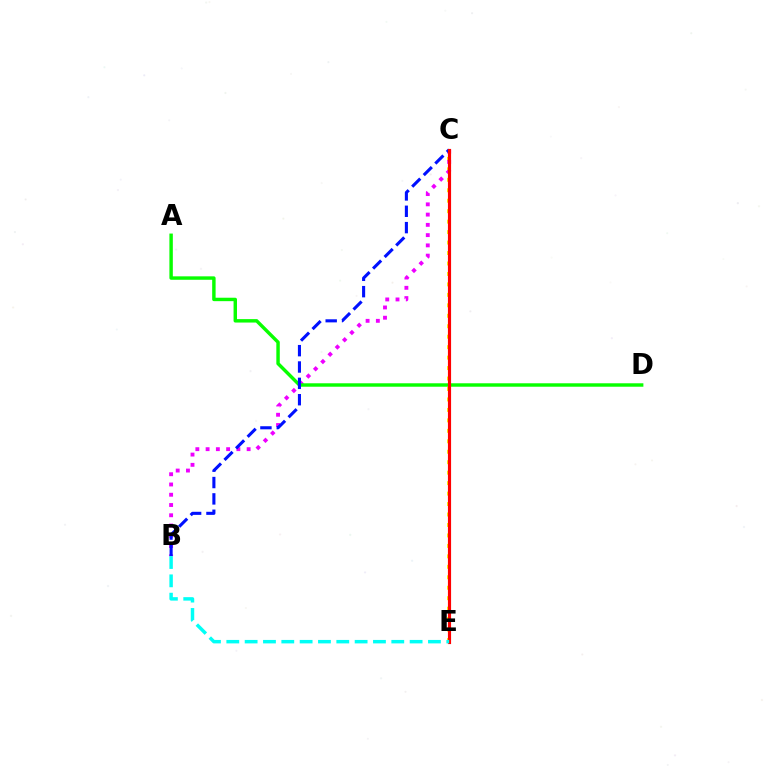{('C', 'E'): [{'color': '#fcf500', 'line_style': 'dotted', 'thickness': 2.84}, {'color': '#ff0000', 'line_style': 'solid', 'thickness': 2.27}], ('B', 'C'): [{'color': '#ee00ff', 'line_style': 'dotted', 'thickness': 2.79}, {'color': '#0010ff', 'line_style': 'dashed', 'thickness': 2.22}], ('A', 'D'): [{'color': '#08ff00', 'line_style': 'solid', 'thickness': 2.47}], ('B', 'E'): [{'color': '#00fff6', 'line_style': 'dashed', 'thickness': 2.49}]}